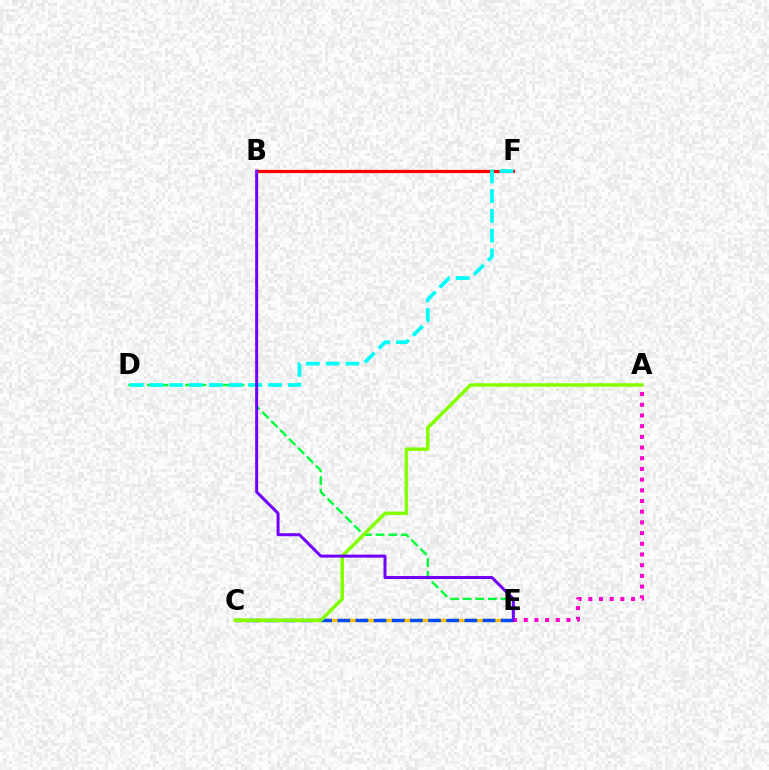{('A', 'E'): [{'color': '#ff00cf', 'line_style': 'dotted', 'thickness': 2.91}], ('D', 'E'): [{'color': '#00ff39', 'line_style': 'dashed', 'thickness': 1.71}], ('C', 'E'): [{'color': '#ffbd00', 'line_style': 'dashed', 'thickness': 2.46}, {'color': '#004bff', 'line_style': 'dashed', 'thickness': 2.47}], ('B', 'F'): [{'color': '#ff0000', 'line_style': 'solid', 'thickness': 2.32}], ('D', 'F'): [{'color': '#00fff6', 'line_style': 'dashed', 'thickness': 2.68}], ('A', 'C'): [{'color': '#84ff00', 'line_style': 'solid', 'thickness': 2.52}], ('B', 'E'): [{'color': '#7200ff', 'line_style': 'solid', 'thickness': 2.16}]}